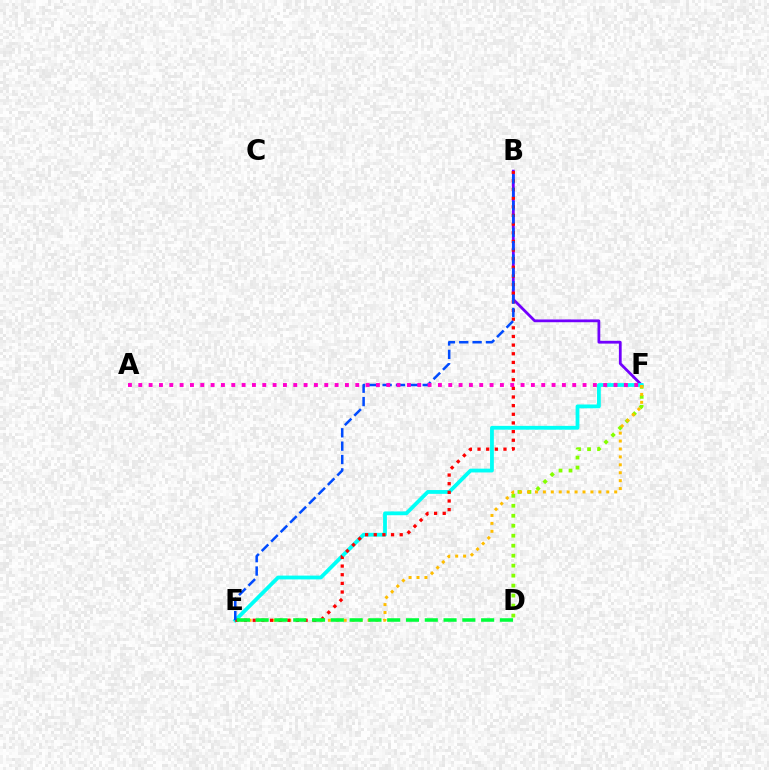{('B', 'F'): [{'color': '#7200ff', 'line_style': 'solid', 'thickness': 2.0}], ('E', 'F'): [{'color': '#00fff6', 'line_style': 'solid', 'thickness': 2.73}, {'color': '#ffbd00', 'line_style': 'dotted', 'thickness': 2.15}], ('D', 'F'): [{'color': '#84ff00', 'line_style': 'dotted', 'thickness': 2.71}], ('B', 'E'): [{'color': '#ff0000', 'line_style': 'dotted', 'thickness': 2.35}, {'color': '#004bff', 'line_style': 'dashed', 'thickness': 1.81}], ('D', 'E'): [{'color': '#00ff39', 'line_style': 'dashed', 'thickness': 2.55}], ('A', 'F'): [{'color': '#ff00cf', 'line_style': 'dotted', 'thickness': 2.81}]}